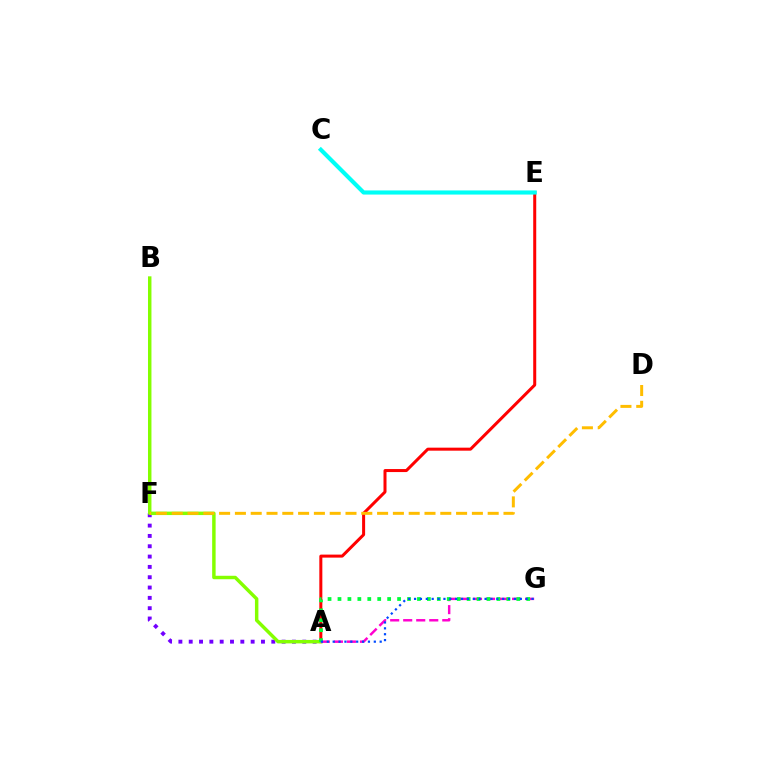{('A', 'F'): [{'color': '#7200ff', 'line_style': 'dotted', 'thickness': 2.8}], ('A', 'E'): [{'color': '#ff0000', 'line_style': 'solid', 'thickness': 2.17}], ('A', 'B'): [{'color': '#84ff00', 'line_style': 'solid', 'thickness': 2.49}], ('A', 'G'): [{'color': '#ff00cf', 'line_style': 'dashed', 'thickness': 1.77}, {'color': '#00ff39', 'line_style': 'dotted', 'thickness': 2.7}, {'color': '#004bff', 'line_style': 'dotted', 'thickness': 1.6}], ('D', 'F'): [{'color': '#ffbd00', 'line_style': 'dashed', 'thickness': 2.15}], ('C', 'E'): [{'color': '#00fff6', 'line_style': 'solid', 'thickness': 2.97}]}